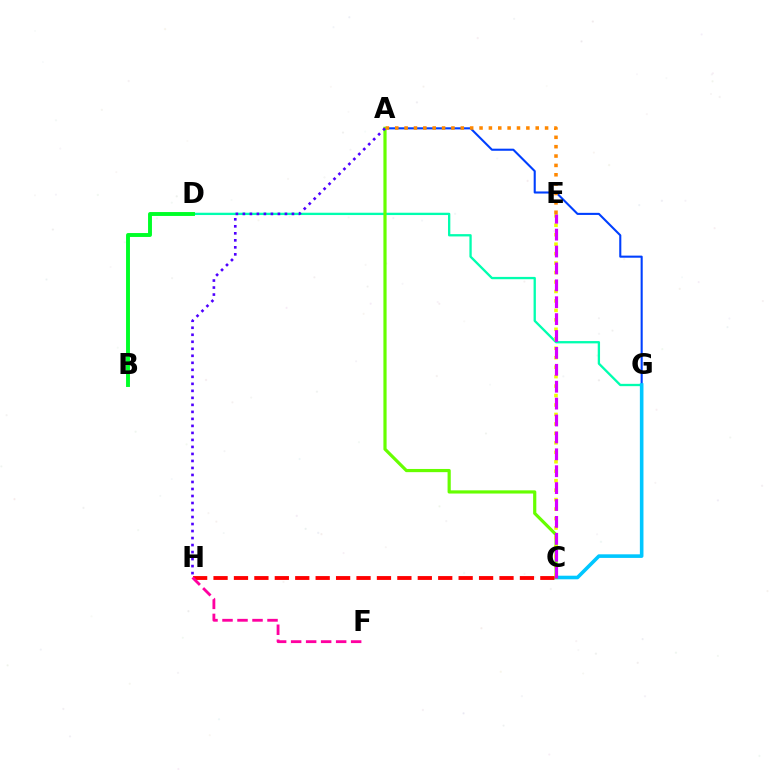{('A', 'G'): [{'color': '#003fff', 'line_style': 'solid', 'thickness': 1.51}], ('D', 'G'): [{'color': '#00ffaf', 'line_style': 'solid', 'thickness': 1.67}], ('C', 'G'): [{'color': '#00c7ff', 'line_style': 'solid', 'thickness': 2.59}], ('A', 'C'): [{'color': '#66ff00', 'line_style': 'solid', 'thickness': 2.3}], ('A', 'E'): [{'color': '#ff8800', 'line_style': 'dotted', 'thickness': 2.54}], ('A', 'H'): [{'color': '#4f00ff', 'line_style': 'dotted', 'thickness': 1.9}], ('C', 'E'): [{'color': '#eeff00', 'line_style': 'dotted', 'thickness': 2.57}, {'color': '#d600ff', 'line_style': 'dashed', 'thickness': 2.3}], ('B', 'D'): [{'color': '#00ff27', 'line_style': 'solid', 'thickness': 2.81}], ('C', 'H'): [{'color': '#ff0000', 'line_style': 'dashed', 'thickness': 2.77}], ('F', 'H'): [{'color': '#ff00a0', 'line_style': 'dashed', 'thickness': 2.04}]}